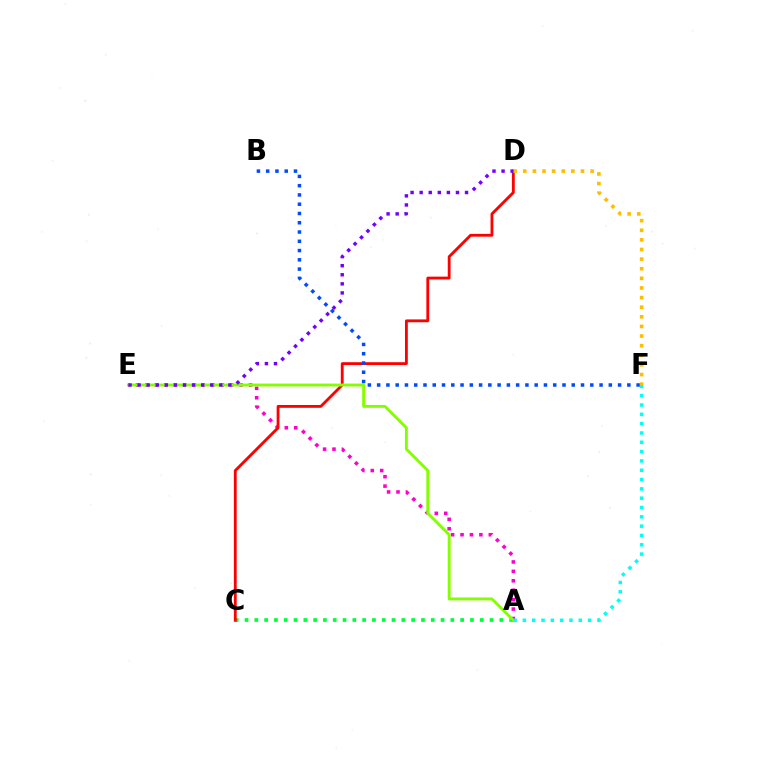{('A', 'C'): [{'color': '#00ff39', 'line_style': 'dotted', 'thickness': 2.66}], ('A', 'E'): [{'color': '#ff00cf', 'line_style': 'dotted', 'thickness': 2.56}, {'color': '#84ff00', 'line_style': 'solid', 'thickness': 2.08}], ('C', 'D'): [{'color': '#ff0000', 'line_style': 'solid', 'thickness': 2.03}], ('B', 'F'): [{'color': '#004bff', 'line_style': 'dotted', 'thickness': 2.52}], ('D', 'F'): [{'color': '#ffbd00', 'line_style': 'dotted', 'thickness': 2.61}], ('D', 'E'): [{'color': '#7200ff', 'line_style': 'dotted', 'thickness': 2.47}], ('A', 'F'): [{'color': '#00fff6', 'line_style': 'dotted', 'thickness': 2.53}]}